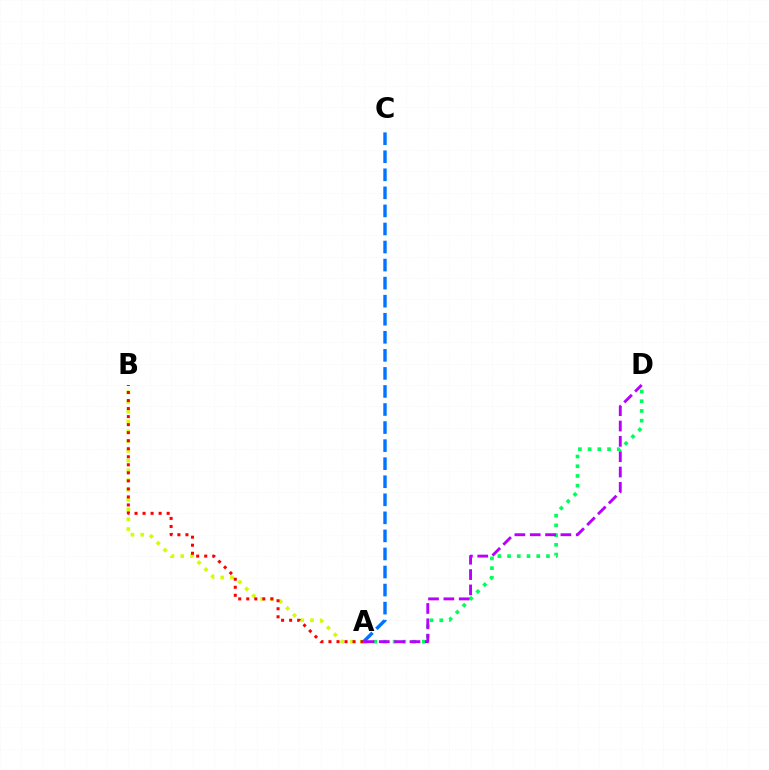{('A', 'B'): [{'color': '#d1ff00', 'line_style': 'dotted', 'thickness': 2.66}, {'color': '#ff0000', 'line_style': 'dotted', 'thickness': 2.18}], ('A', 'D'): [{'color': '#00ff5c', 'line_style': 'dotted', 'thickness': 2.64}, {'color': '#b900ff', 'line_style': 'dashed', 'thickness': 2.08}], ('A', 'C'): [{'color': '#0074ff', 'line_style': 'dashed', 'thickness': 2.45}]}